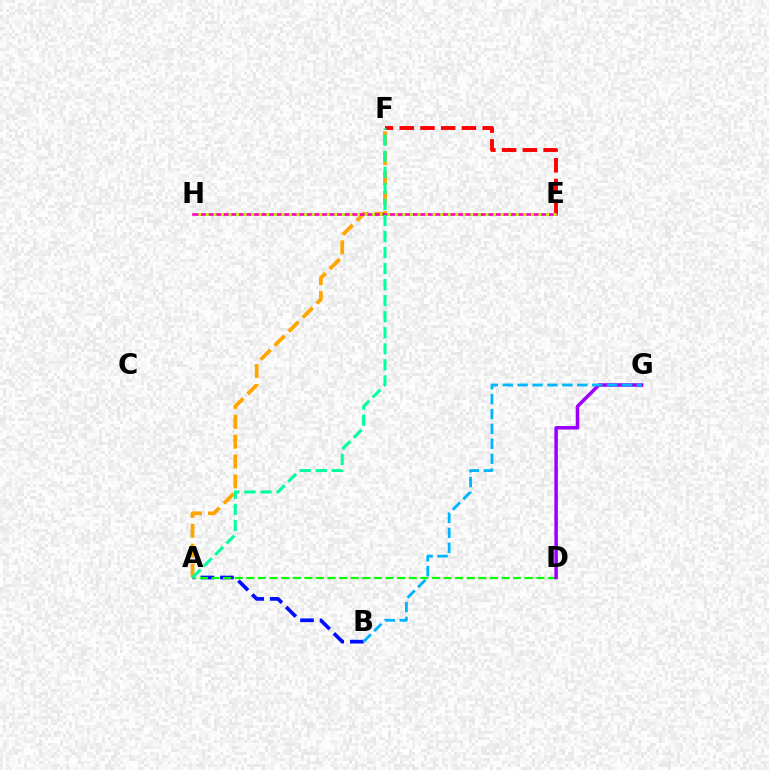{('A', 'B'): [{'color': '#0010ff', 'line_style': 'dashed', 'thickness': 2.66}], ('A', 'F'): [{'color': '#ffa500', 'line_style': 'dashed', 'thickness': 2.7}, {'color': '#00ff9d', 'line_style': 'dashed', 'thickness': 2.18}], ('A', 'D'): [{'color': '#08ff00', 'line_style': 'dashed', 'thickness': 1.58}], ('E', 'F'): [{'color': '#ff0000', 'line_style': 'dashed', 'thickness': 2.82}], ('D', 'G'): [{'color': '#9b00ff', 'line_style': 'solid', 'thickness': 2.54}], ('E', 'H'): [{'color': '#ff00bd', 'line_style': 'solid', 'thickness': 1.91}, {'color': '#b3ff00', 'line_style': 'dotted', 'thickness': 2.05}], ('B', 'G'): [{'color': '#00b5ff', 'line_style': 'dashed', 'thickness': 2.03}]}